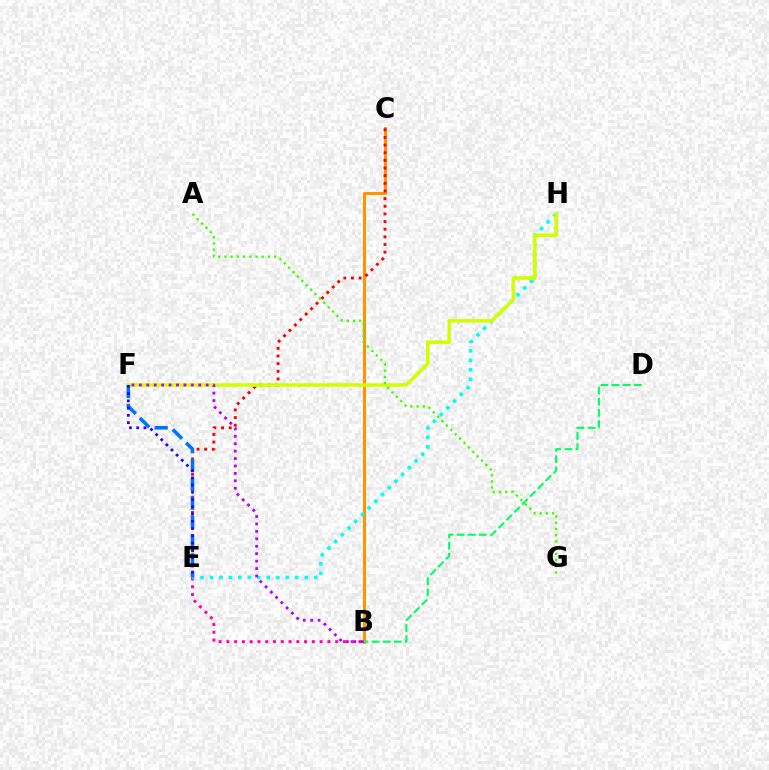{('B', 'C'): [{'color': '#ff9400', 'line_style': 'solid', 'thickness': 2.19}], ('C', 'E'): [{'color': '#ff0000', 'line_style': 'dotted', 'thickness': 2.08}], ('B', 'E'): [{'color': '#ff00ac', 'line_style': 'dotted', 'thickness': 2.11}], ('E', 'H'): [{'color': '#00fff6', 'line_style': 'dotted', 'thickness': 2.58}], ('F', 'H'): [{'color': '#d1ff00', 'line_style': 'solid', 'thickness': 2.56}], ('B', 'D'): [{'color': '#00ff5c', 'line_style': 'dashed', 'thickness': 1.51}], ('B', 'F'): [{'color': '#b900ff', 'line_style': 'dotted', 'thickness': 2.02}], ('E', 'F'): [{'color': '#0074ff', 'line_style': 'dashed', 'thickness': 2.56}, {'color': '#2500ff', 'line_style': 'dotted', 'thickness': 1.97}], ('A', 'G'): [{'color': '#3dff00', 'line_style': 'dotted', 'thickness': 1.69}]}